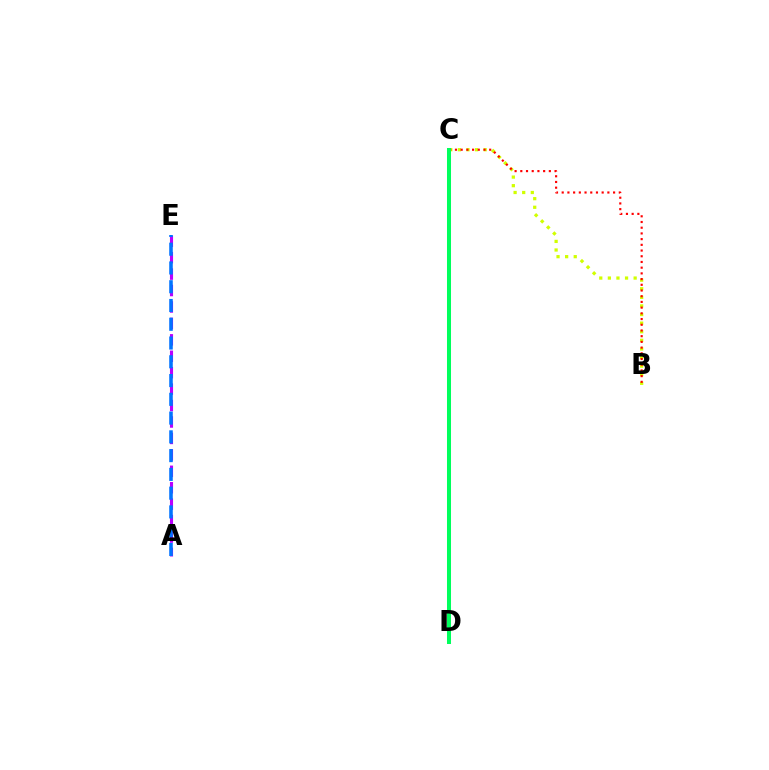{('B', 'C'): [{'color': '#d1ff00', 'line_style': 'dotted', 'thickness': 2.34}, {'color': '#ff0000', 'line_style': 'dotted', 'thickness': 1.55}], ('A', 'E'): [{'color': '#b900ff', 'line_style': 'dashed', 'thickness': 2.23}, {'color': '#0074ff', 'line_style': 'dashed', 'thickness': 2.55}], ('C', 'D'): [{'color': '#00ff5c', 'line_style': 'solid', 'thickness': 2.89}]}